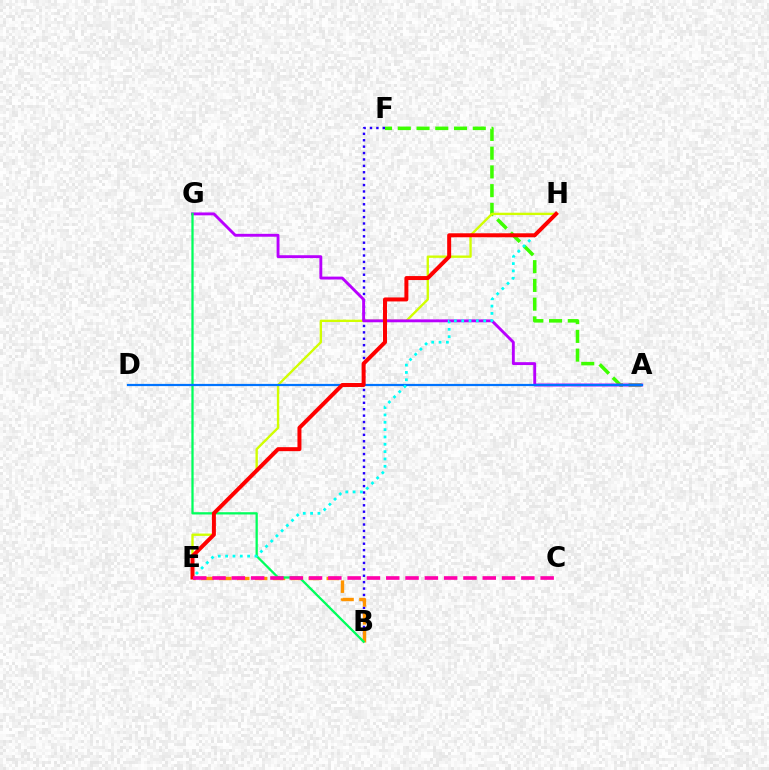{('B', 'F'): [{'color': '#2500ff', 'line_style': 'dotted', 'thickness': 1.74}], ('A', 'F'): [{'color': '#3dff00', 'line_style': 'dashed', 'thickness': 2.55}], ('E', 'H'): [{'color': '#d1ff00', 'line_style': 'solid', 'thickness': 1.69}, {'color': '#00fff6', 'line_style': 'dotted', 'thickness': 1.99}, {'color': '#ff0000', 'line_style': 'solid', 'thickness': 2.87}], ('A', 'G'): [{'color': '#b900ff', 'line_style': 'solid', 'thickness': 2.08}], ('B', 'E'): [{'color': '#ff9400', 'line_style': 'dashed', 'thickness': 2.43}], ('B', 'G'): [{'color': '#00ff5c', 'line_style': 'solid', 'thickness': 1.64}], ('A', 'D'): [{'color': '#0074ff', 'line_style': 'solid', 'thickness': 1.6}], ('C', 'E'): [{'color': '#ff00ac', 'line_style': 'dashed', 'thickness': 2.62}]}